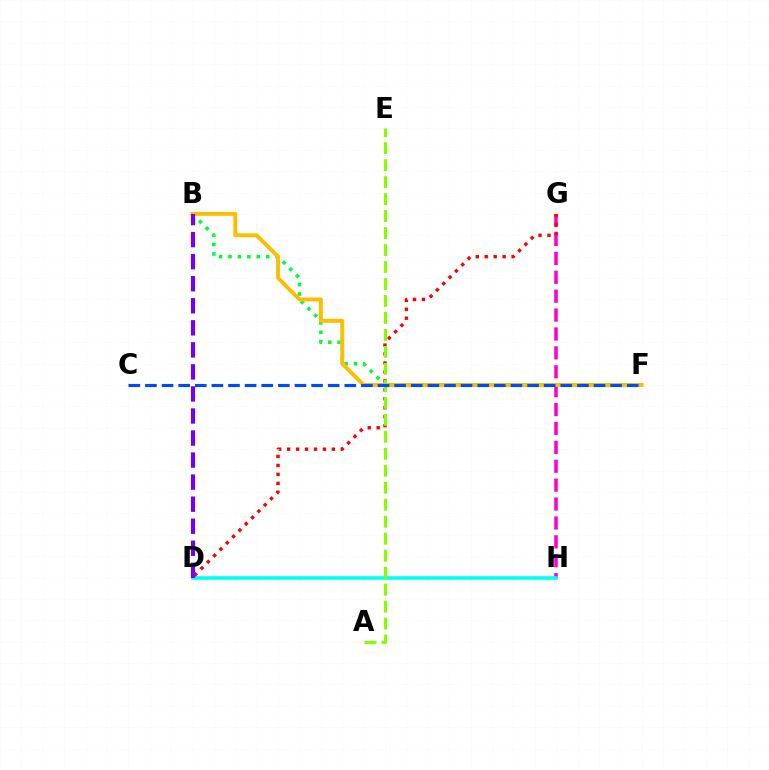{('B', 'F'): [{'color': '#00ff39', 'line_style': 'dotted', 'thickness': 2.56}, {'color': '#ffbd00', 'line_style': 'solid', 'thickness': 2.82}], ('G', 'H'): [{'color': '#ff00cf', 'line_style': 'dashed', 'thickness': 2.57}], ('D', 'H'): [{'color': '#00fff6', 'line_style': 'solid', 'thickness': 2.57}], ('D', 'G'): [{'color': '#ff0000', 'line_style': 'dotted', 'thickness': 2.43}], ('B', 'D'): [{'color': '#7200ff', 'line_style': 'dashed', 'thickness': 2.99}], ('A', 'E'): [{'color': '#84ff00', 'line_style': 'dashed', 'thickness': 2.31}], ('C', 'F'): [{'color': '#004bff', 'line_style': 'dashed', 'thickness': 2.26}]}